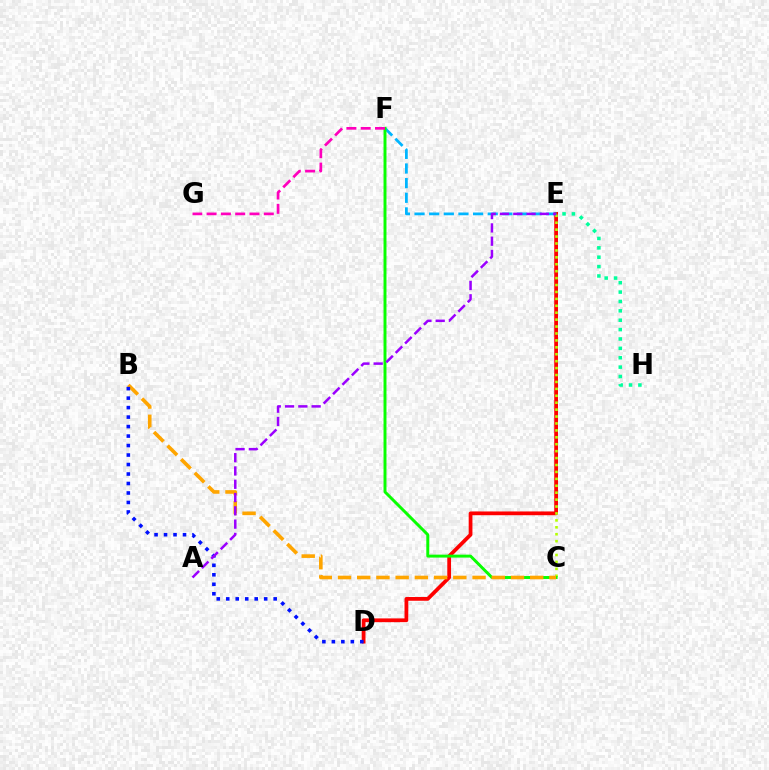{('D', 'E'): [{'color': '#ff0000', 'line_style': 'solid', 'thickness': 2.7}], ('C', 'E'): [{'color': '#b3ff00', 'line_style': 'dotted', 'thickness': 1.88}], ('E', 'F'): [{'color': '#00b5ff', 'line_style': 'dashed', 'thickness': 1.99}], ('C', 'F'): [{'color': '#08ff00', 'line_style': 'solid', 'thickness': 2.12}], ('F', 'G'): [{'color': '#ff00bd', 'line_style': 'dashed', 'thickness': 1.94}], ('B', 'C'): [{'color': '#ffa500', 'line_style': 'dashed', 'thickness': 2.61}], ('B', 'D'): [{'color': '#0010ff', 'line_style': 'dotted', 'thickness': 2.58}], ('A', 'E'): [{'color': '#9b00ff', 'line_style': 'dashed', 'thickness': 1.81}], ('E', 'H'): [{'color': '#00ff9d', 'line_style': 'dotted', 'thickness': 2.55}]}